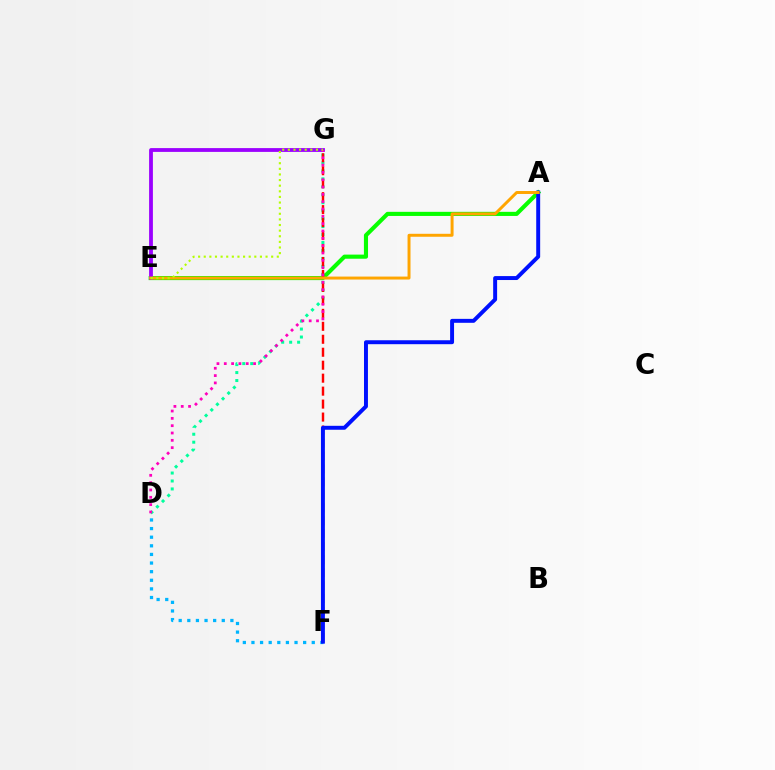{('D', 'F'): [{'color': '#00b5ff', 'line_style': 'dotted', 'thickness': 2.34}], ('D', 'G'): [{'color': '#00ff9d', 'line_style': 'dotted', 'thickness': 2.16}, {'color': '#ff00bd', 'line_style': 'dotted', 'thickness': 1.99}], ('A', 'E'): [{'color': '#08ff00', 'line_style': 'solid', 'thickness': 2.96}, {'color': '#ffa500', 'line_style': 'solid', 'thickness': 2.13}], ('E', 'G'): [{'color': '#9b00ff', 'line_style': 'solid', 'thickness': 2.73}, {'color': '#b3ff00', 'line_style': 'dotted', 'thickness': 1.53}], ('F', 'G'): [{'color': '#ff0000', 'line_style': 'dashed', 'thickness': 1.76}], ('A', 'F'): [{'color': '#0010ff', 'line_style': 'solid', 'thickness': 2.84}]}